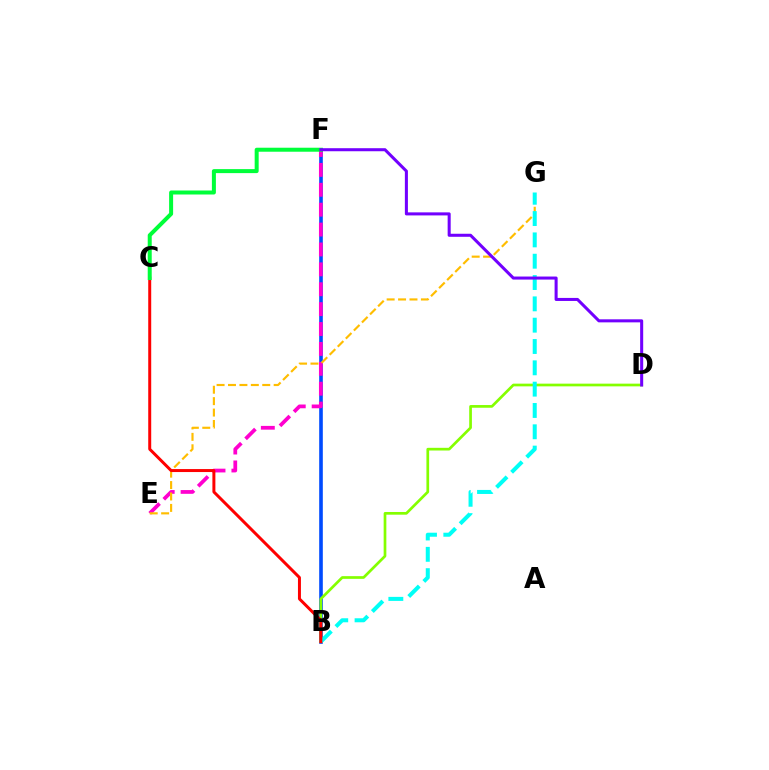{('B', 'F'): [{'color': '#004bff', 'line_style': 'solid', 'thickness': 2.61}], ('E', 'F'): [{'color': '#ff00cf', 'line_style': 'dashed', 'thickness': 2.7}], ('B', 'D'): [{'color': '#84ff00', 'line_style': 'solid', 'thickness': 1.94}], ('E', 'G'): [{'color': '#ffbd00', 'line_style': 'dashed', 'thickness': 1.55}], ('B', 'G'): [{'color': '#00fff6', 'line_style': 'dashed', 'thickness': 2.9}], ('B', 'C'): [{'color': '#ff0000', 'line_style': 'solid', 'thickness': 2.15}], ('C', 'F'): [{'color': '#00ff39', 'line_style': 'solid', 'thickness': 2.88}], ('D', 'F'): [{'color': '#7200ff', 'line_style': 'solid', 'thickness': 2.19}]}